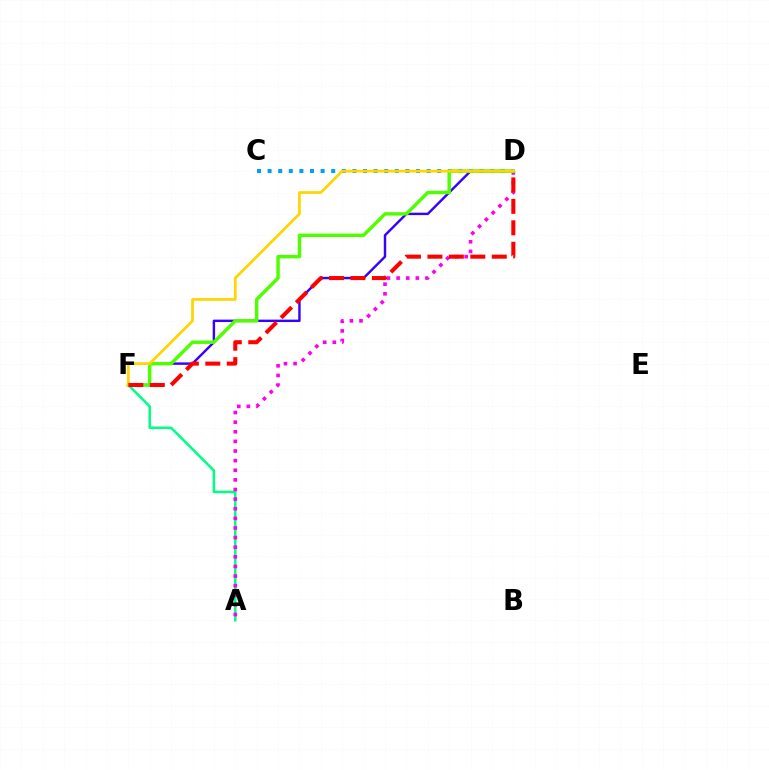{('A', 'F'): [{'color': '#00ff86', 'line_style': 'solid', 'thickness': 1.83}], ('A', 'D'): [{'color': '#ff00ed', 'line_style': 'dotted', 'thickness': 2.61}], ('D', 'F'): [{'color': '#3700ff', 'line_style': 'solid', 'thickness': 1.74}, {'color': '#4fff00', 'line_style': 'solid', 'thickness': 2.47}, {'color': '#ffd500', 'line_style': 'solid', 'thickness': 1.96}, {'color': '#ff0000', 'line_style': 'dashed', 'thickness': 2.91}], ('C', 'D'): [{'color': '#009eff', 'line_style': 'dotted', 'thickness': 2.88}]}